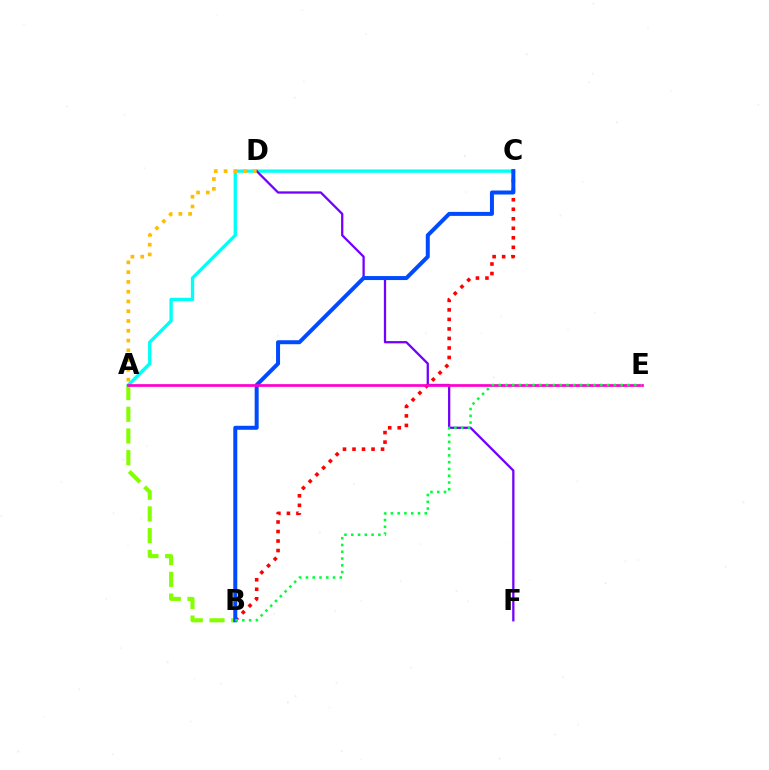{('A', 'C'): [{'color': '#00fff6', 'line_style': 'solid', 'thickness': 2.4}], ('D', 'F'): [{'color': '#7200ff', 'line_style': 'solid', 'thickness': 1.63}], ('A', 'B'): [{'color': '#84ff00', 'line_style': 'dashed', 'thickness': 2.95}], ('A', 'D'): [{'color': '#ffbd00', 'line_style': 'dotted', 'thickness': 2.66}], ('B', 'C'): [{'color': '#ff0000', 'line_style': 'dotted', 'thickness': 2.59}, {'color': '#004bff', 'line_style': 'solid', 'thickness': 2.87}], ('A', 'E'): [{'color': '#ff00cf', 'line_style': 'solid', 'thickness': 1.96}], ('B', 'E'): [{'color': '#00ff39', 'line_style': 'dotted', 'thickness': 1.84}]}